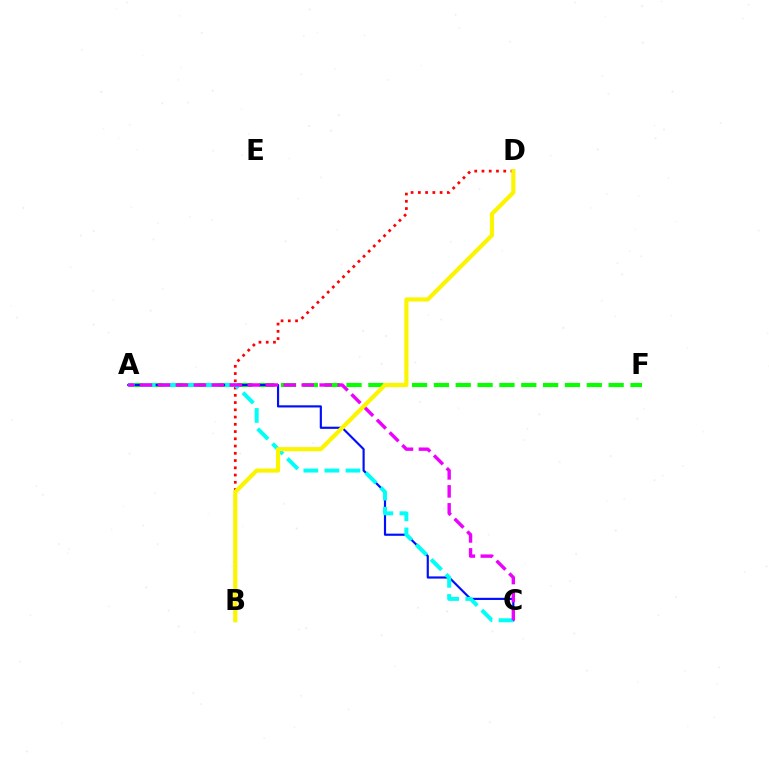{('A', 'F'): [{'color': '#08ff00', 'line_style': 'dashed', 'thickness': 2.97}], ('A', 'C'): [{'color': '#0010ff', 'line_style': 'solid', 'thickness': 1.56}, {'color': '#00fff6', 'line_style': 'dashed', 'thickness': 2.86}, {'color': '#ee00ff', 'line_style': 'dashed', 'thickness': 2.44}], ('B', 'D'): [{'color': '#ff0000', 'line_style': 'dotted', 'thickness': 1.97}, {'color': '#fcf500', 'line_style': 'solid', 'thickness': 2.99}]}